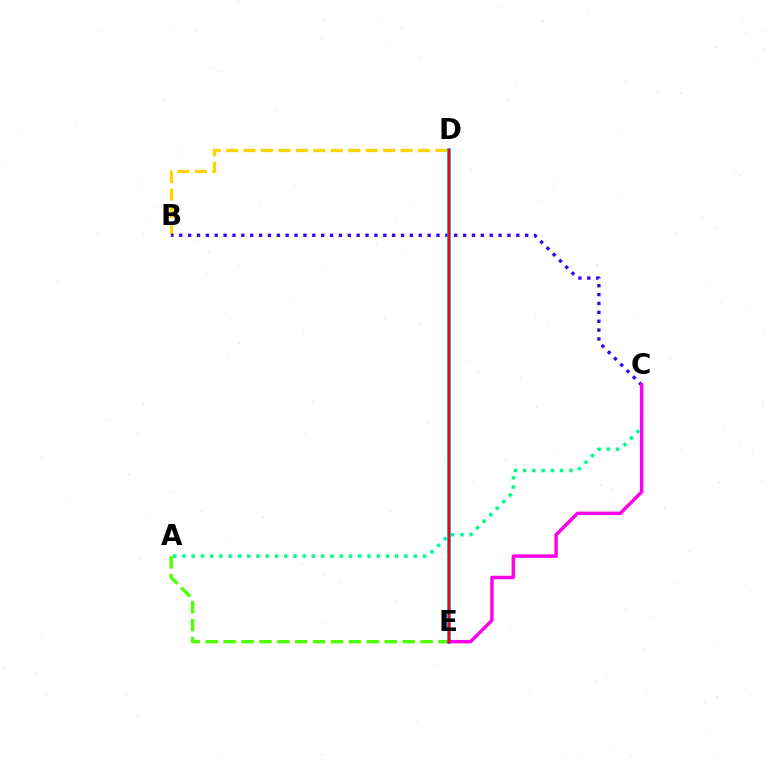{('B', 'D'): [{'color': '#ffd500', 'line_style': 'dashed', 'thickness': 2.37}], ('A', 'E'): [{'color': '#4fff00', 'line_style': 'dashed', 'thickness': 2.43}], ('B', 'C'): [{'color': '#3700ff', 'line_style': 'dotted', 'thickness': 2.41}], ('A', 'C'): [{'color': '#00ff86', 'line_style': 'dotted', 'thickness': 2.51}], ('D', 'E'): [{'color': '#009eff', 'line_style': 'solid', 'thickness': 2.65}, {'color': '#ff0000', 'line_style': 'solid', 'thickness': 1.6}], ('C', 'E'): [{'color': '#ff00ed', 'line_style': 'solid', 'thickness': 2.5}]}